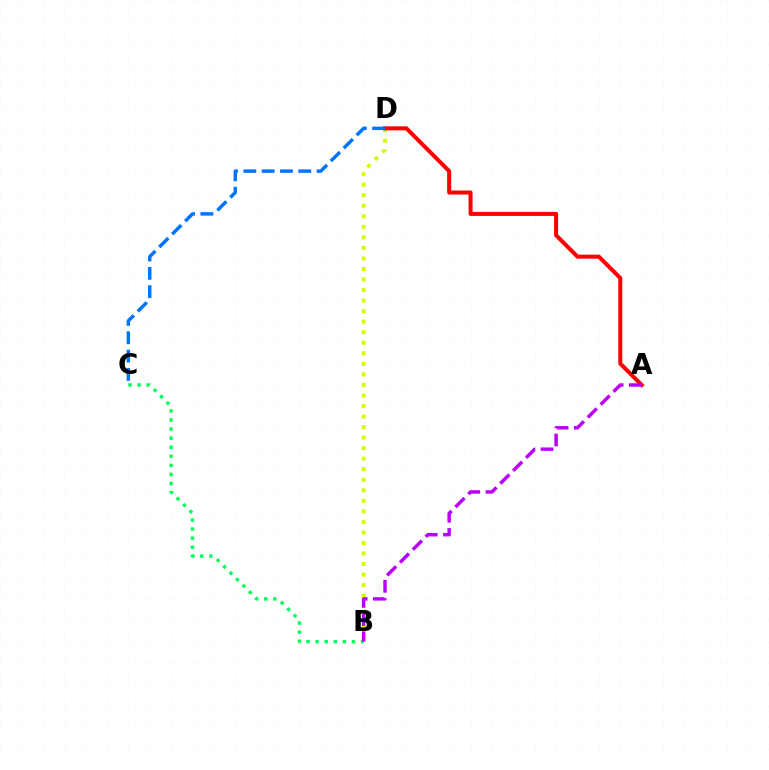{('B', 'D'): [{'color': '#d1ff00', 'line_style': 'dotted', 'thickness': 2.86}], ('A', 'D'): [{'color': '#ff0000', 'line_style': 'solid', 'thickness': 2.89}], ('B', 'C'): [{'color': '#00ff5c', 'line_style': 'dotted', 'thickness': 2.47}], ('A', 'B'): [{'color': '#b900ff', 'line_style': 'dashed', 'thickness': 2.47}], ('C', 'D'): [{'color': '#0074ff', 'line_style': 'dashed', 'thickness': 2.49}]}